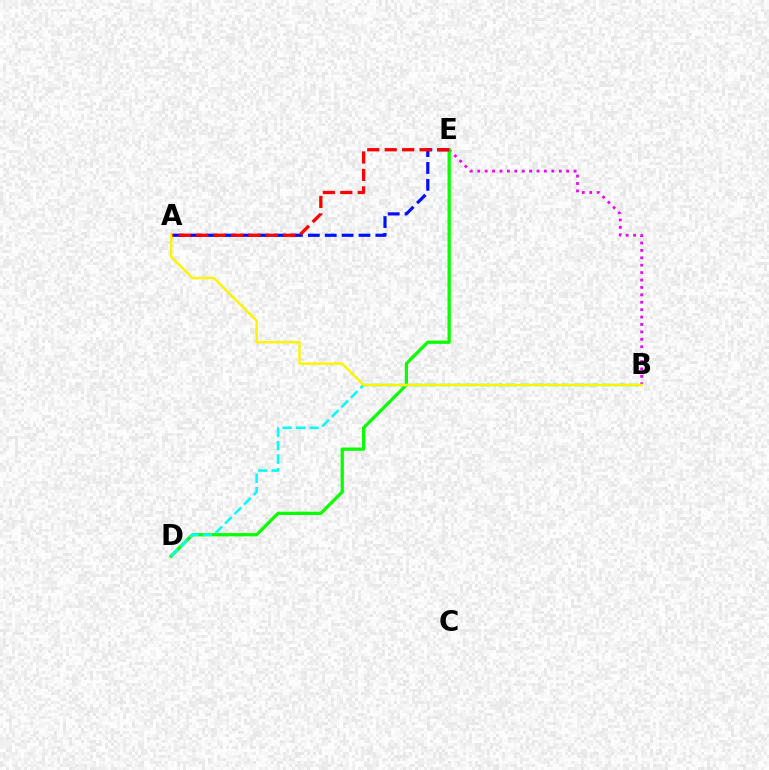{('B', 'E'): [{'color': '#ee00ff', 'line_style': 'dotted', 'thickness': 2.01}], ('D', 'E'): [{'color': '#08ff00', 'line_style': 'solid', 'thickness': 2.34}], ('A', 'E'): [{'color': '#0010ff', 'line_style': 'dashed', 'thickness': 2.29}, {'color': '#ff0000', 'line_style': 'dashed', 'thickness': 2.37}], ('B', 'D'): [{'color': '#00fff6', 'line_style': 'dashed', 'thickness': 1.83}], ('A', 'B'): [{'color': '#fcf500', 'line_style': 'solid', 'thickness': 1.77}]}